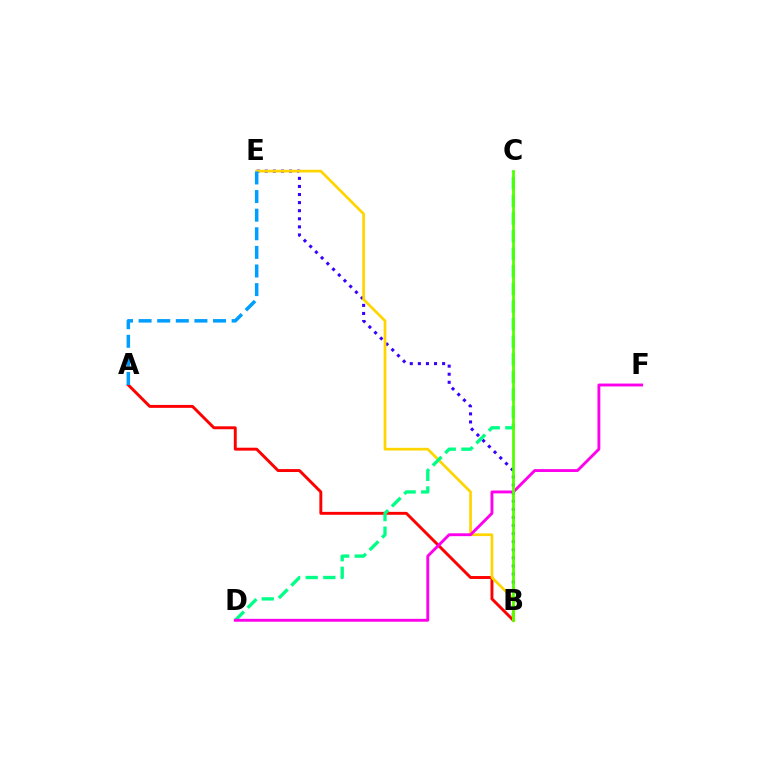{('A', 'B'): [{'color': '#ff0000', 'line_style': 'solid', 'thickness': 2.1}], ('B', 'E'): [{'color': '#3700ff', 'line_style': 'dotted', 'thickness': 2.2}, {'color': '#ffd500', 'line_style': 'solid', 'thickness': 1.95}], ('C', 'D'): [{'color': '#00ff86', 'line_style': 'dashed', 'thickness': 2.39}], ('D', 'F'): [{'color': '#ff00ed', 'line_style': 'solid', 'thickness': 2.07}], ('A', 'E'): [{'color': '#009eff', 'line_style': 'dashed', 'thickness': 2.53}], ('B', 'C'): [{'color': '#4fff00', 'line_style': 'solid', 'thickness': 1.98}]}